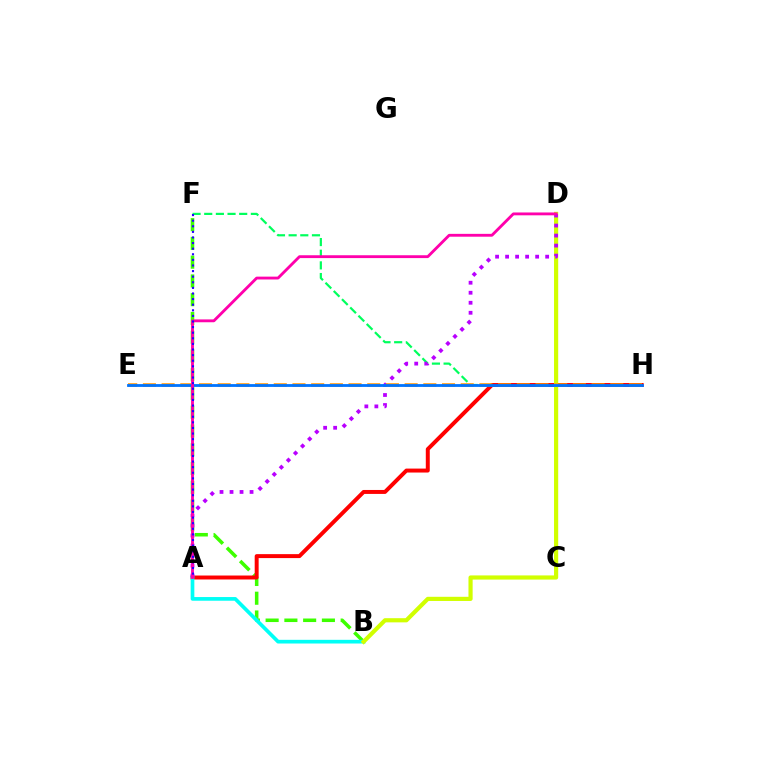{('F', 'H'): [{'color': '#00ff5c', 'line_style': 'dashed', 'thickness': 1.58}], ('B', 'F'): [{'color': '#3dff00', 'line_style': 'dashed', 'thickness': 2.55}], ('A', 'H'): [{'color': '#ff0000', 'line_style': 'solid', 'thickness': 2.85}], ('A', 'B'): [{'color': '#00fff6', 'line_style': 'solid', 'thickness': 2.66}], ('B', 'D'): [{'color': '#d1ff00', 'line_style': 'solid', 'thickness': 3.0}], ('A', 'D'): [{'color': '#b900ff', 'line_style': 'dotted', 'thickness': 2.72}, {'color': '#ff00ac', 'line_style': 'solid', 'thickness': 2.05}], ('E', 'H'): [{'color': '#ff9400', 'line_style': 'dashed', 'thickness': 2.54}, {'color': '#0074ff', 'line_style': 'solid', 'thickness': 2.02}], ('A', 'F'): [{'color': '#2500ff', 'line_style': 'dotted', 'thickness': 1.52}]}